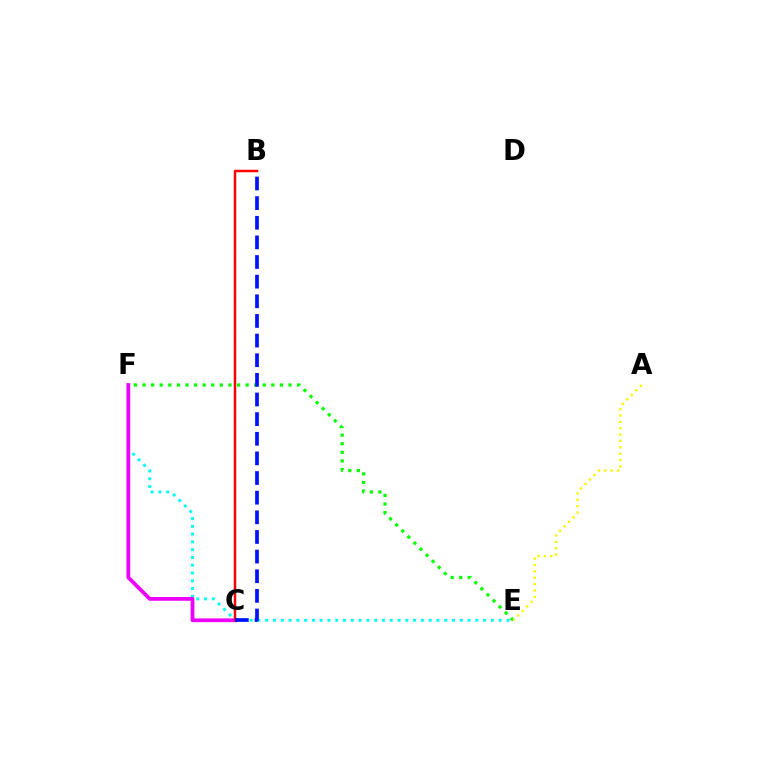{('E', 'F'): [{'color': '#00fff6', 'line_style': 'dotted', 'thickness': 2.11}, {'color': '#08ff00', 'line_style': 'dotted', 'thickness': 2.33}], ('C', 'F'): [{'color': '#ee00ff', 'line_style': 'solid', 'thickness': 2.71}], ('B', 'C'): [{'color': '#ff0000', 'line_style': 'solid', 'thickness': 1.78}, {'color': '#0010ff', 'line_style': 'dashed', 'thickness': 2.67}], ('A', 'E'): [{'color': '#fcf500', 'line_style': 'dotted', 'thickness': 1.73}]}